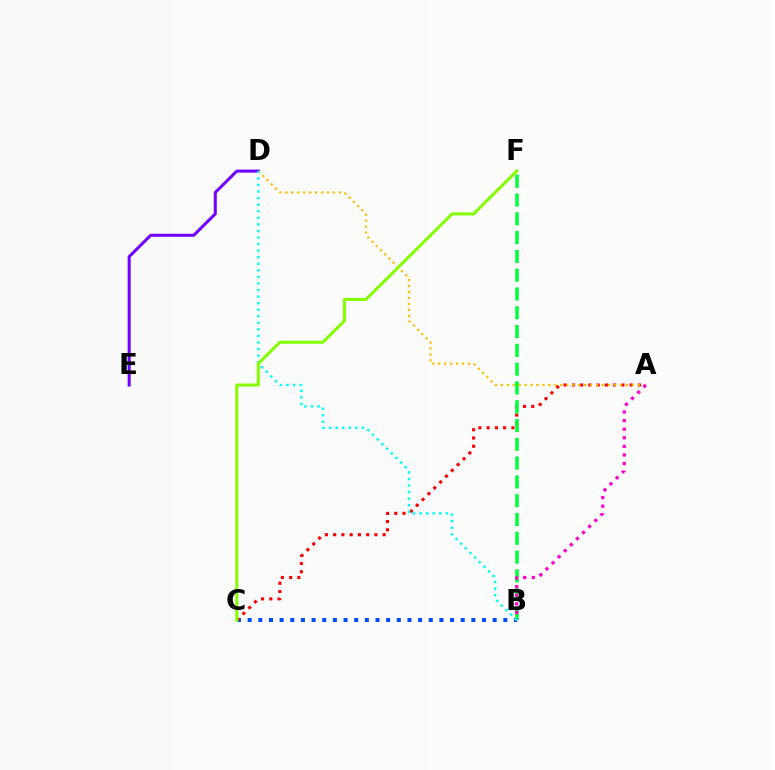{('B', 'C'): [{'color': '#004bff', 'line_style': 'dotted', 'thickness': 2.89}], ('A', 'C'): [{'color': '#ff0000', 'line_style': 'dotted', 'thickness': 2.24}], ('B', 'F'): [{'color': '#00ff39', 'line_style': 'dashed', 'thickness': 2.55}], ('D', 'E'): [{'color': '#7200ff', 'line_style': 'solid', 'thickness': 2.18}], ('A', 'D'): [{'color': '#ffbd00', 'line_style': 'dotted', 'thickness': 1.62}], ('A', 'B'): [{'color': '#ff00cf', 'line_style': 'dotted', 'thickness': 2.33}], ('B', 'D'): [{'color': '#00fff6', 'line_style': 'dotted', 'thickness': 1.78}], ('C', 'F'): [{'color': '#84ff00', 'line_style': 'solid', 'thickness': 2.18}]}